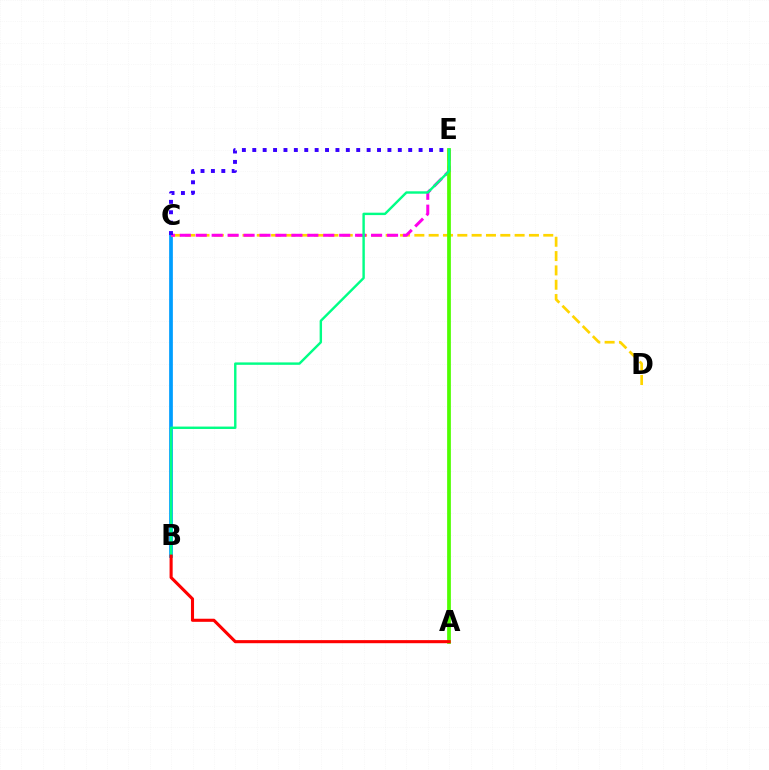{('B', 'C'): [{'color': '#009eff', 'line_style': 'solid', 'thickness': 2.68}], ('C', 'D'): [{'color': '#ffd500', 'line_style': 'dashed', 'thickness': 1.95}], ('C', 'E'): [{'color': '#ff00ed', 'line_style': 'dashed', 'thickness': 2.17}, {'color': '#3700ff', 'line_style': 'dotted', 'thickness': 2.82}], ('A', 'E'): [{'color': '#4fff00', 'line_style': 'solid', 'thickness': 2.69}], ('B', 'E'): [{'color': '#00ff86', 'line_style': 'solid', 'thickness': 1.74}], ('A', 'B'): [{'color': '#ff0000', 'line_style': 'solid', 'thickness': 2.22}]}